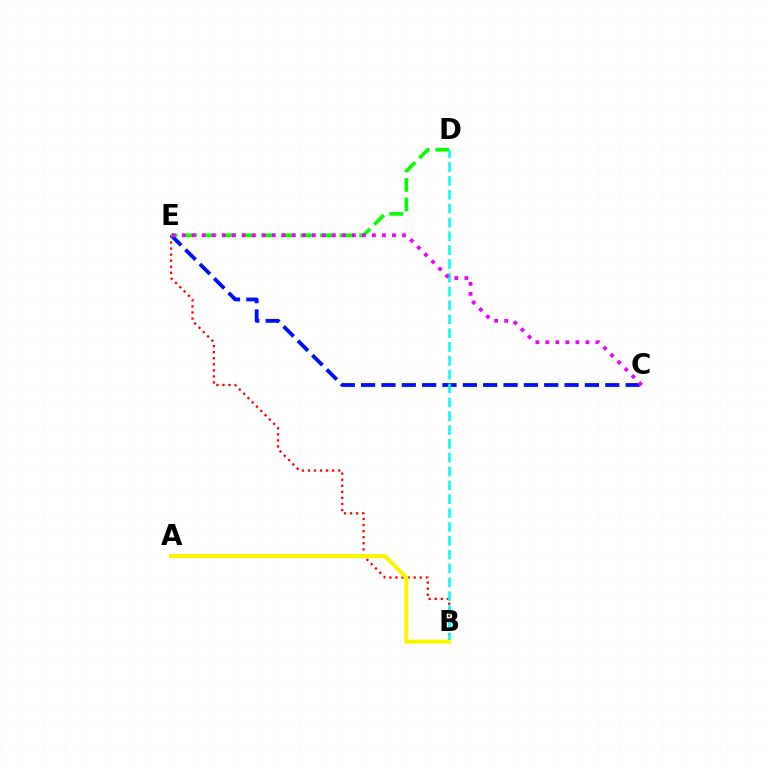{('B', 'E'): [{'color': '#ff0000', 'line_style': 'dotted', 'thickness': 1.65}], ('C', 'E'): [{'color': '#0010ff', 'line_style': 'dashed', 'thickness': 2.76}, {'color': '#ee00ff', 'line_style': 'dotted', 'thickness': 2.72}], ('D', 'E'): [{'color': '#08ff00', 'line_style': 'dashed', 'thickness': 2.66}], ('B', 'D'): [{'color': '#00fff6', 'line_style': 'dashed', 'thickness': 1.88}], ('A', 'B'): [{'color': '#fcf500', 'line_style': 'solid', 'thickness': 2.88}]}